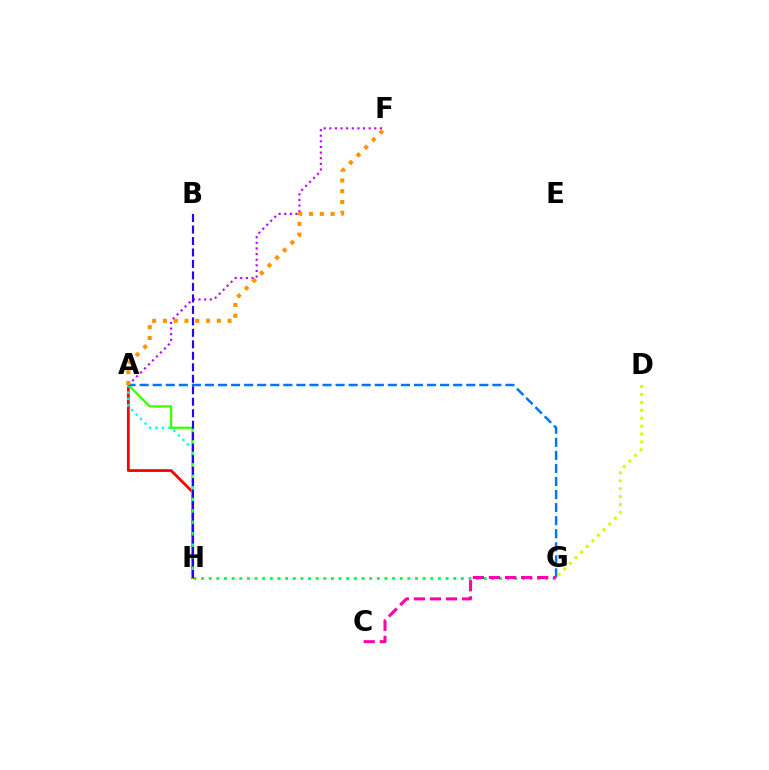{('G', 'H'): [{'color': '#00ff5c', 'line_style': 'dotted', 'thickness': 2.08}], ('A', 'H'): [{'color': '#ff0000', 'line_style': 'solid', 'thickness': 2.0}, {'color': '#3dff00', 'line_style': 'solid', 'thickness': 1.66}, {'color': '#00fff6', 'line_style': 'dotted', 'thickness': 1.73}], ('A', 'F'): [{'color': '#b900ff', 'line_style': 'dotted', 'thickness': 1.53}, {'color': '#ff9400', 'line_style': 'dotted', 'thickness': 2.93}], ('A', 'G'): [{'color': '#0074ff', 'line_style': 'dashed', 'thickness': 1.77}], ('C', 'G'): [{'color': '#ff00ac', 'line_style': 'dashed', 'thickness': 2.18}], ('B', 'H'): [{'color': '#2500ff', 'line_style': 'dashed', 'thickness': 1.56}], ('D', 'G'): [{'color': '#d1ff00', 'line_style': 'dotted', 'thickness': 2.16}]}